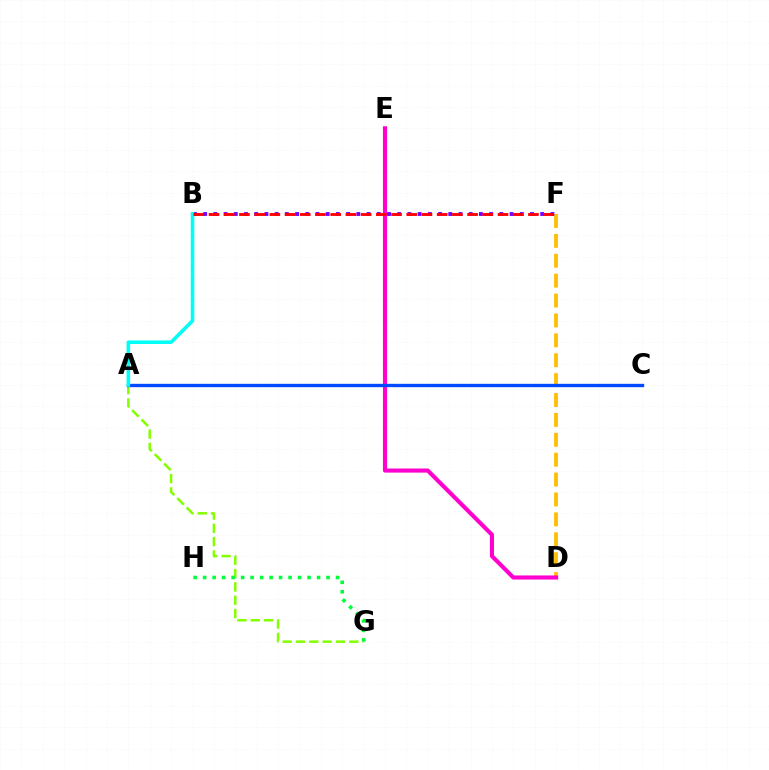{('A', 'G'): [{'color': '#84ff00', 'line_style': 'dashed', 'thickness': 1.81}], ('D', 'F'): [{'color': '#ffbd00', 'line_style': 'dashed', 'thickness': 2.7}], ('D', 'E'): [{'color': '#ff00cf', 'line_style': 'solid', 'thickness': 2.96}], ('B', 'F'): [{'color': '#7200ff', 'line_style': 'dotted', 'thickness': 2.78}, {'color': '#ff0000', 'line_style': 'dashed', 'thickness': 2.07}], ('A', 'C'): [{'color': '#004bff', 'line_style': 'solid', 'thickness': 2.42}], ('A', 'B'): [{'color': '#00fff6', 'line_style': 'solid', 'thickness': 2.58}], ('G', 'H'): [{'color': '#00ff39', 'line_style': 'dotted', 'thickness': 2.58}]}